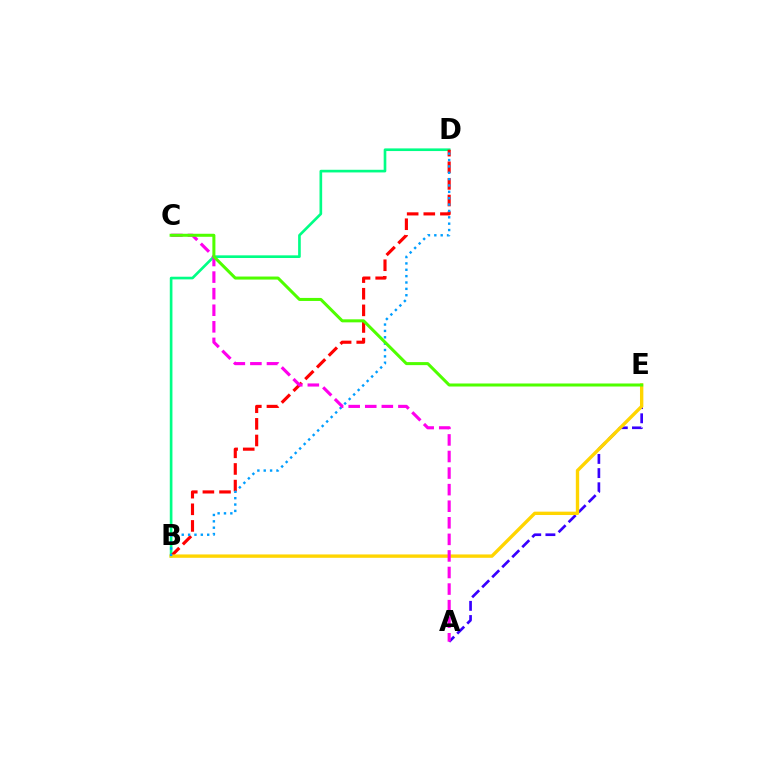{('A', 'E'): [{'color': '#3700ff', 'line_style': 'dashed', 'thickness': 1.93}], ('B', 'D'): [{'color': '#00ff86', 'line_style': 'solid', 'thickness': 1.91}, {'color': '#ff0000', 'line_style': 'dashed', 'thickness': 2.26}, {'color': '#009eff', 'line_style': 'dotted', 'thickness': 1.73}], ('B', 'E'): [{'color': '#ffd500', 'line_style': 'solid', 'thickness': 2.42}], ('A', 'C'): [{'color': '#ff00ed', 'line_style': 'dashed', 'thickness': 2.25}], ('C', 'E'): [{'color': '#4fff00', 'line_style': 'solid', 'thickness': 2.18}]}